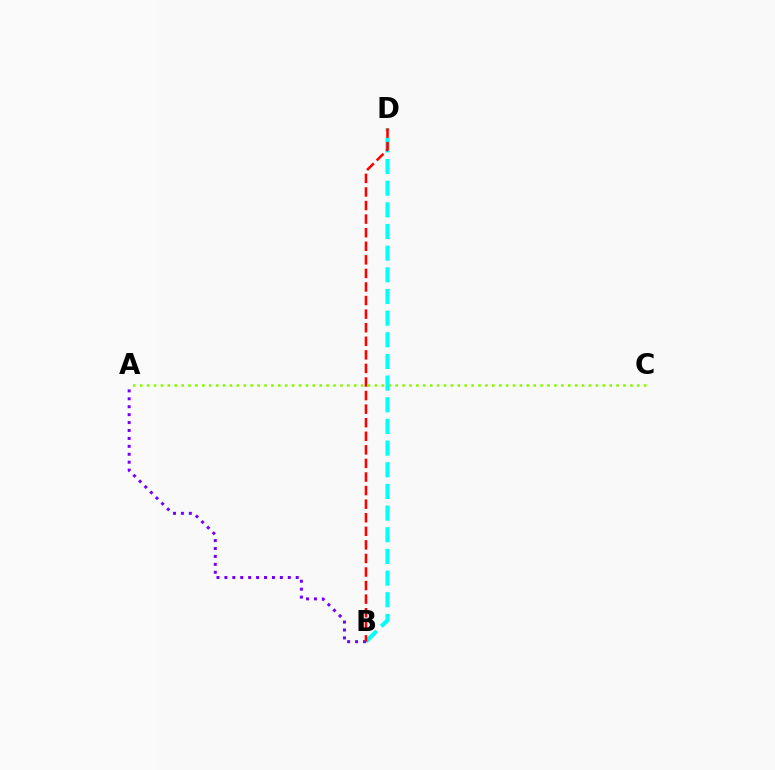{('A', 'C'): [{'color': '#84ff00', 'line_style': 'dotted', 'thickness': 1.88}], ('B', 'D'): [{'color': '#00fff6', 'line_style': 'dashed', 'thickness': 2.94}, {'color': '#ff0000', 'line_style': 'dashed', 'thickness': 1.84}], ('A', 'B'): [{'color': '#7200ff', 'line_style': 'dotted', 'thickness': 2.15}]}